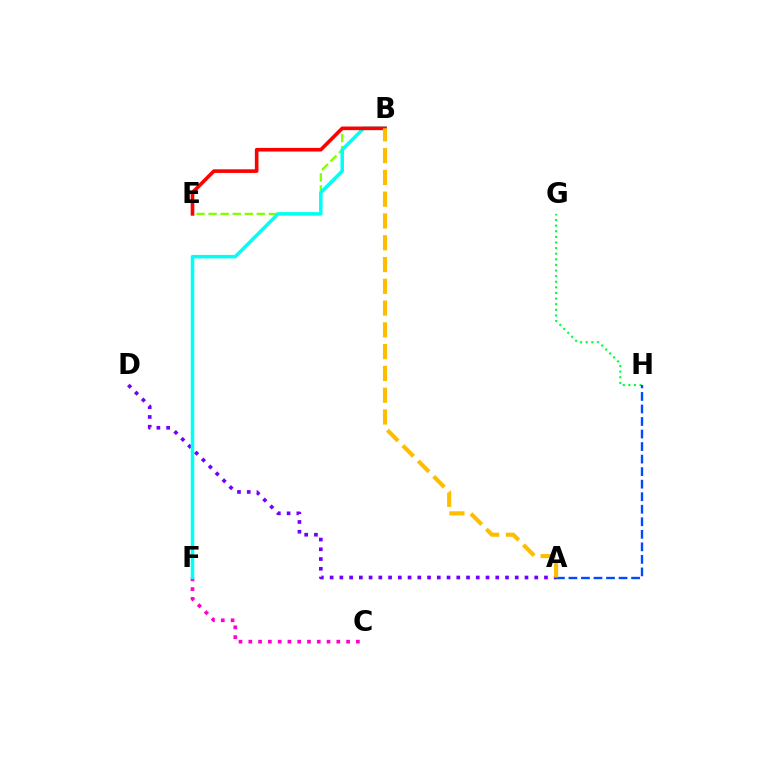{('G', 'H'): [{'color': '#00ff39', 'line_style': 'dotted', 'thickness': 1.52}], ('B', 'E'): [{'color': '#84ff00', 'line_style': 'dashed', 'thickness': 1.64}, {'color': '#ff0000', 'line_style': 'solid', 'thickness': 2.61}], ('A', 'D'): [{'color': '#7200ff', 'line_style': 'dotted', 'thickness': 2.65}], ('A', 'H'): [{'color': '#004bff', 'line_style': 'dashed', 'thickness': 1.7}], ('C', 'F'): [{'color': '#ff00cf', 'line_style': 'dotted', 'thickness': 2.66}], ('B', 'F'): [{'color': '#00fff6', 'line_style': 'solid', 'thickness': 2.54}], ('A', 'B'): [{'color': '#ffbd00', 'line_style': 'dashed', 'thickness': 2.96}]}